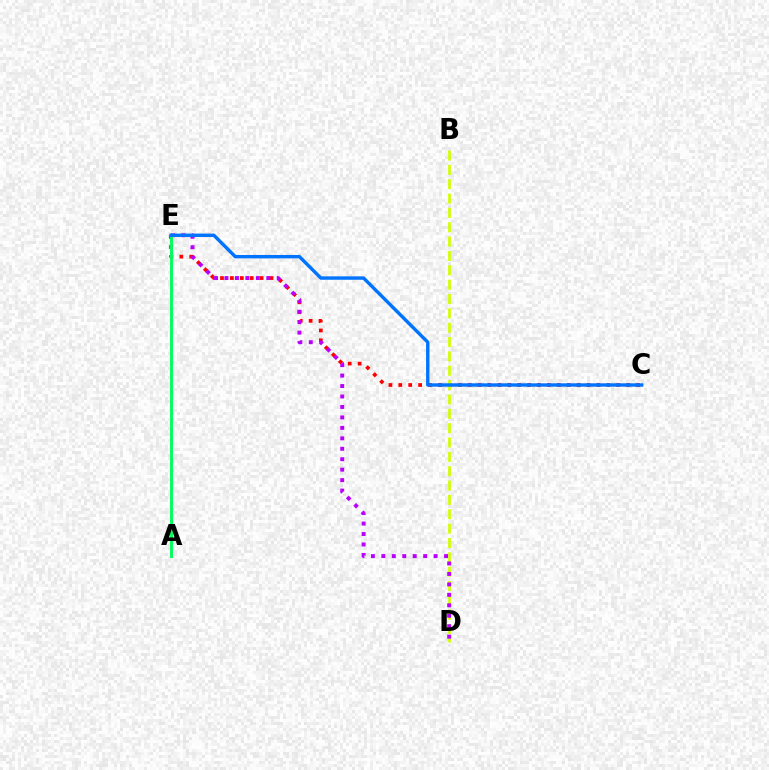{('C', 'E'): [{'color': '#ff0000', 'line_style': 'dotted', 'thickness': 2.69}, {'color': '#0074ff', 'line_style': 'solid', 'thickness': 2.45}], ('B', 'D'): [{'color': '#d1ff00', 'line_style': 'dashed', 'thickness': 1.95}], ('D', 'E'): [{'color': '#b900ff', 'line_style': 'dotted', 'thickness': 2.84}], ('A', 'E'): [{'color': '#00ff5c', 'line_style': 'solid', 'thickness': 2.11}]}